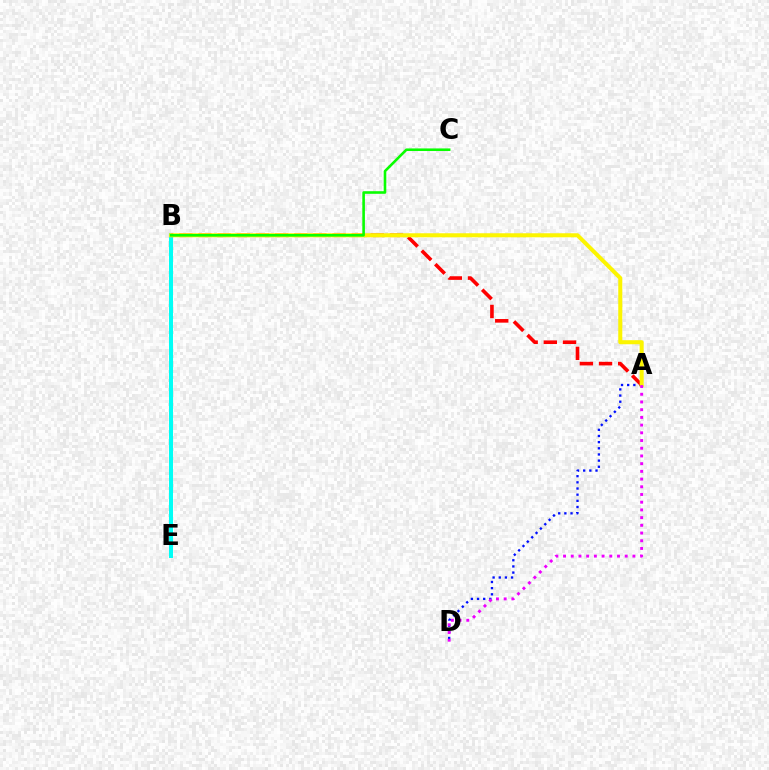{('B', 'E'): [{'color': '#00fff6', 'line_style': 'solid', 'thickness': 2.9}], ('A', 'D'): [{'color': '#0010ff', 'line_style': 'dotted', 'thickness': 1.67}, {'color': '#ee00ff', 'line_style': 'dotted', 'thickness': 2.09}], ('A', 'B'): [{'color': '#ff0000', 'line_style': 'dashed', 'thickness': 2.6}, {'color': '#fcf500', 'line_style': 'solid', 'thickness': 2.91}], ('B', 'C'): [{'color': '#08ff00', 'line_style': 'solid', 'thickness': 1.87}]}